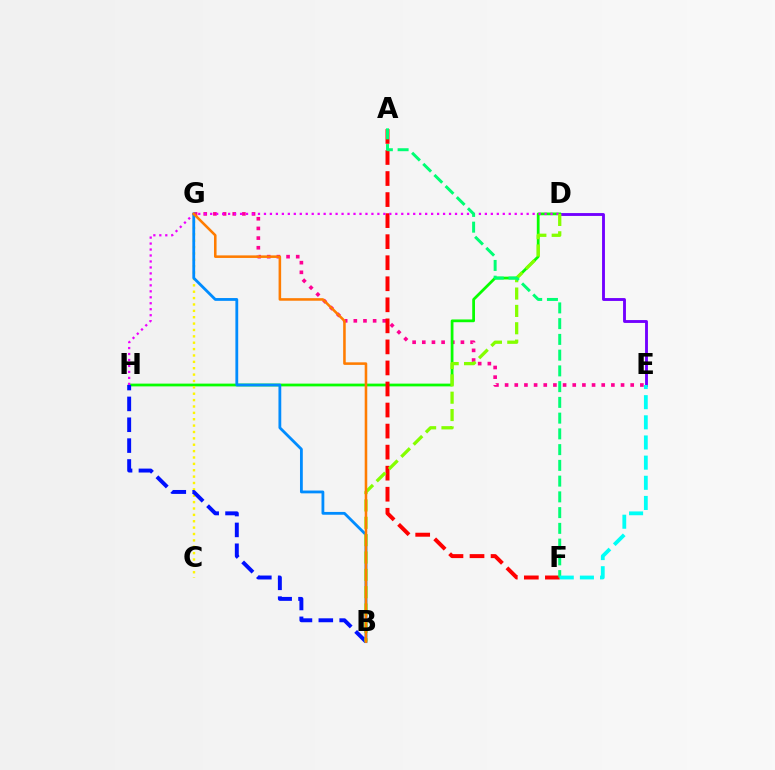{('D', 'E'): [{'color': '#7200ff', 'line_style': 'solid', 'thickness': 2.07}], ('E', 'G'): [{'color': '#ff0094', 'line_style': 'dotted', 'thickness': 2.63}], ('D', 'H'): [{'color': '#08ff00', 'line_style': 'solid', 'thickness': 1.99}, {'color': '#ee00ff', 'line_style': 'dotted', 'thickness': 1.62}], ('A', 'F'): [{'color': '#ff0000', 'line_style': 'dashed', 'thickness': 2.86}, {'color': '#00ff74', 'line_style': 'dashed', 'thickness': 2.14}], ('C', 'G'): [{'color': '#fcf500', 'line_style': 'dotted', 'thickness': 1.73}], ('B', 'H'): [{'color': '#0010ff', 'line_style': 'dashed', 'thickness': 2.83}], ('B', 'G'): [{'color': '#008cff', 'line_style': 'solid', 'thickness': 2.02}, {'color': '#ff7c00', 'line_style': 'solid', 'thickness': 1.84}], ('B', 'D'): [{'color': '#84ff00', 'line_style': 'dashed', 'thickness': 2.36}], ('E', 'F'): [{'color': '#00fff6', 'line_style': 'dashed', 'thickness': 2.74}]}